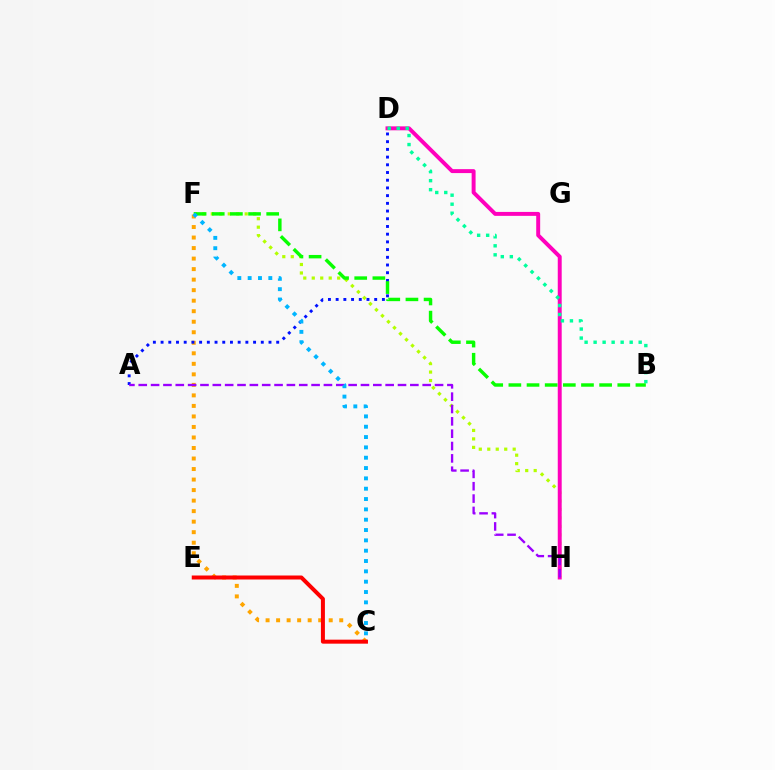{('F', 'H'): [{'color': '#b3ff00', 'line_style': 'dotted', 'thickness': 2.3}], ('D', 'H'): [{'color': '#ff00bd', 'line_style': 'solid', 'thickness': 2.84}], ('B', 'D'): [{'color': '#00ff9d', 'line_style': 'dotted', 'thickness': 2.45}], ('C', 'F'): [{'color': '#ffa500', 'line_style': 'dotted', 'thickness': 2.86}, {'color': '#00b5ff', 'line_style': 'dotted', 'thickness': 2.81}], ('A', 'D'): [{'color': '#0010ff', 'line_style': 'dotted', 'thickness': 2.09}], ('B', 'F'): [{'color': '#08ff00', 'line_style': 'dashed', 'thickness': 2.47}], ('C', 'E'): [{'color': '#ff0000', 'line_style': 'solid', 'thickness': 2.88}], ('A', 'H'): [{'color': '#9b00ff', 'line_style': 'dashed', 'thickness': 1.68}]}